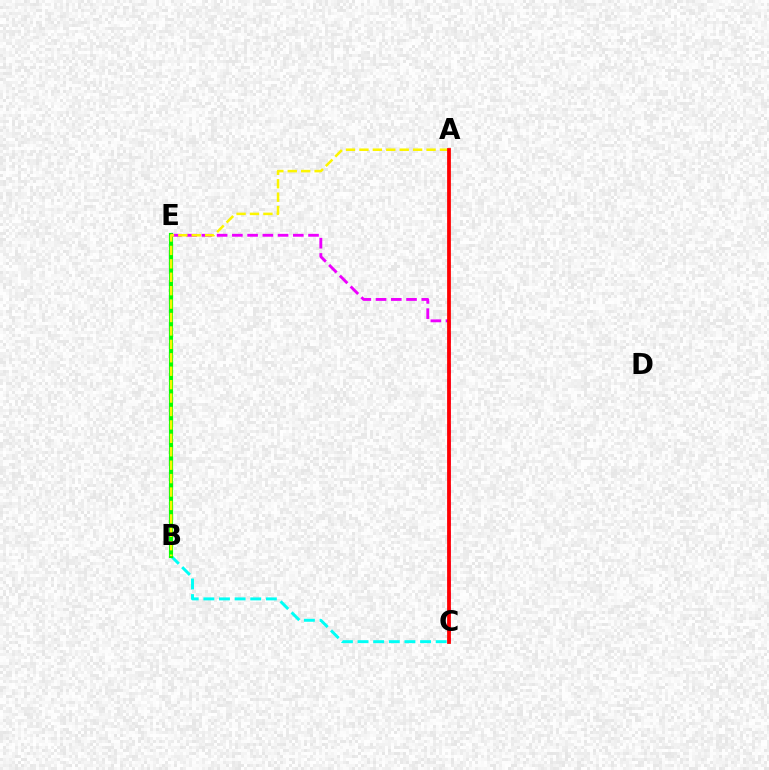{('B', 'E'): [{'color': '#0010ff', 'line_style': 'dashed', 'thickness': 1.83}, {'color': '#08ff00', 'line_style': 'solid', 'thickness': 2.98}], ('B', 'C'): [{'color': '#00fff6', 'line_style': 'dashed', 'thickness': 2.12}], ('C', 'E'): [{'color': '#ee00ff', 'line_style': 'dashed', 'thickness': 2.07}], ('A', 'B'): [{'color': '#fcf500', 'line_style': 'dashed', 'thickness': 1.82}], ('A', 'C'): [{'color': '#ff0000', 'line_style': 'solid', 'thickness': 2.72}]}